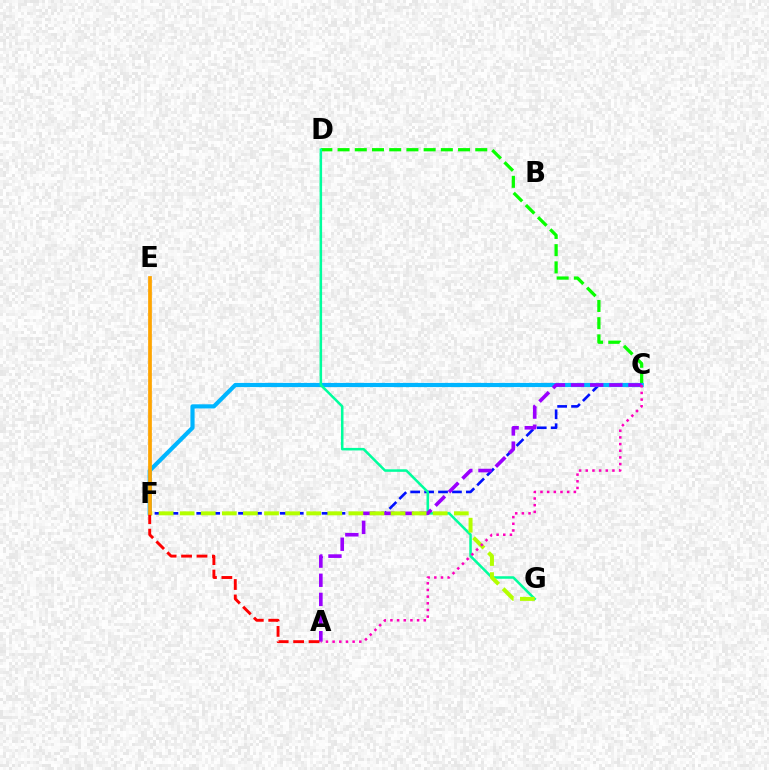{('C', 'D'): [{'color': '#08ff00', 'line_style': 'dashed', 'thickness': 2.34}], ('C', 'F'): [{'color': '#0010ff', 'line_style': 'dashed', 'thickness': 1.89}, {'color': '#00b5ff', 'line_style': 'solid', 'thickness': 3.0}], ('D', 'G'): [{'color': '#00ff9d', 'line_style': 'solid', 'thickness': 1.82}], ('A', 'C'): [{'color': '#9b00ff', 'line_style': 'dashed', 'thickness': 2.6}, {'color': '#ff00bd', 'line_style': 'dotted', 'thickness': 1.81}], ('F', 'G'): [{'color': '#b3ff00', 'line_style': 'dashed', 'thickness': 2.87}], ('A', 'F'): [{'color': '#ff0000', 'line_style': 'dashed', 'thickness': 2.1}], ('E', 'F'): [{'color': '#ffa500', 'line_style': 'solid', 'thickness': 2.68}]}